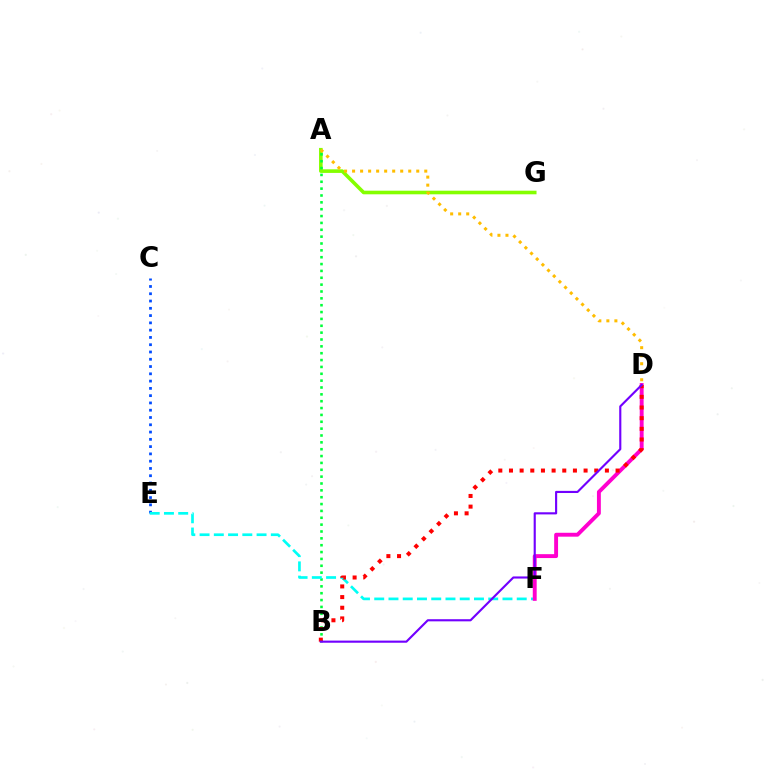{('A', 'G'): [{'color': '#84ff00', 'line_style': 'solid', 'thickness': 2.59}], ('A', 'B'): [{'color': '#00ff39', 'line_style': 'dotted', 'thickness': 1.86}], ('C', 'E'): [{'color': '#004bff', 'line_style': 'dotted', 'thickness': 1.98}], ('E', 'F'): [{'color': '#00fff6', 'line_style': 'dashed', 'thickness': 1.94}], ('D', 'F'): [{'color': '#ff00cf', 'line_style': 'solid', 'thickness': 2.81}], ('B', 'D'): [{'color': '#ff0000', 'line_style': 'dotted', 'thickness': 2.9}, {'color': '#7200ff', 'line_style': 'solid', 'thickness': 1.54}], ('A', 'D'): [{'color': '#ffbd00', 'line_style': 'dotted', 'thickness': 2.18}]}